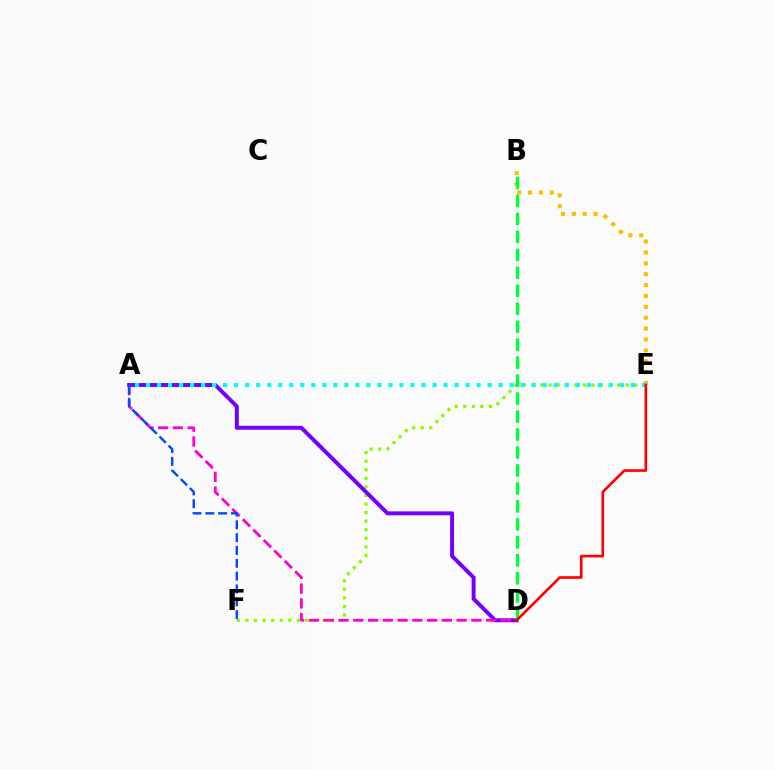{('E', 'F'): [{'color': '#84ff00', 'line_style': 'dotted', 'thickness': 2.33}], ('A', 'D'): [{'color': '#7200ff', 'line_style': 'solid', 'thickness': 2.84}, {'color': '#ff00cf', 'line_style': 'dashed', 'thickness': 2.01}], ('B', 'E'): [{'color': '#ffbd00', 'line_style': 'dotted', 'thickness': 2.96}], ('A', 'F'): [{'color': '#004bff', 'line_style': 'dashed', 'thickness': 1.74}], ('A', 'E'): [{'color': '#00fff6', 'line_style': 'dotted', 'thickness': 2.99}], ('B', 'D'): [{'color': '#00ff39', 'line_style': 'dashed', 'thickness': 2.44}], ('D', 'E'): [{'color': '#ff0000', 'line_style': 'solid', 'thickness': 1.9}]}